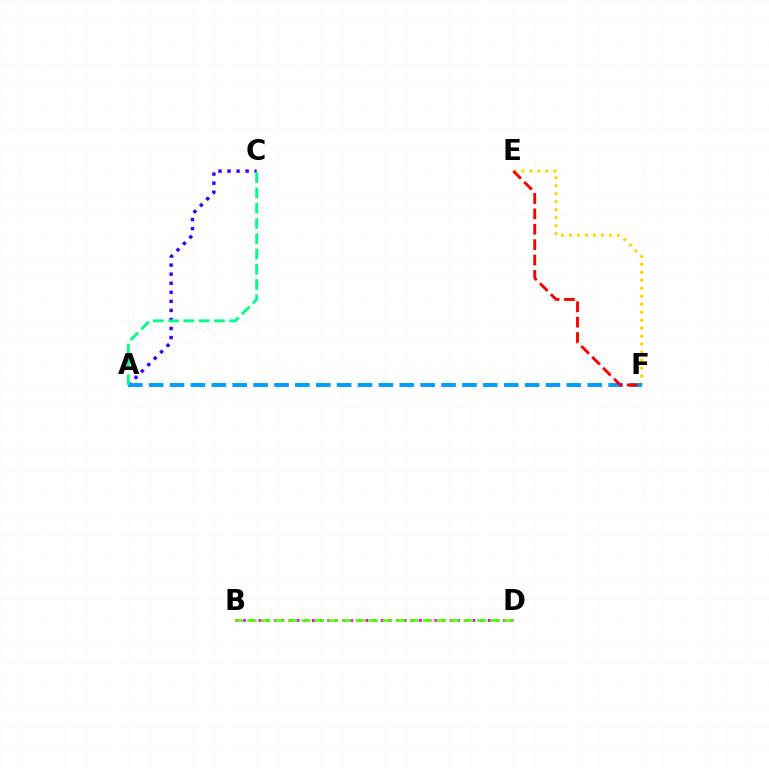{('A', 'C'): [{'color': '#3700ff', 'line_style': 'dotted', 'thickness': 2.46}, {'color': '#00ff86', 'line_style': 'dashed', 'thickness': 2.07}], ('B', 'D'): [{'color': '#ff00ed', 'line_style': 'dotted', 'thickness': 2.08}, {'color': '#4fff00', 'line_style': 'dashed', 'thickness': 1.84}], ('E', 'F'): [{'color': '#ffd500', 'line_style': 'dotted', 'thickness': 2.17}, {'color': '#ff0000', 'line_style': 'dashed', 'thickness': 2.09}], ('A', 'F'): [{'color': '#009eff', 'line_style': 'dashed', 'thickness': 2.84}]}